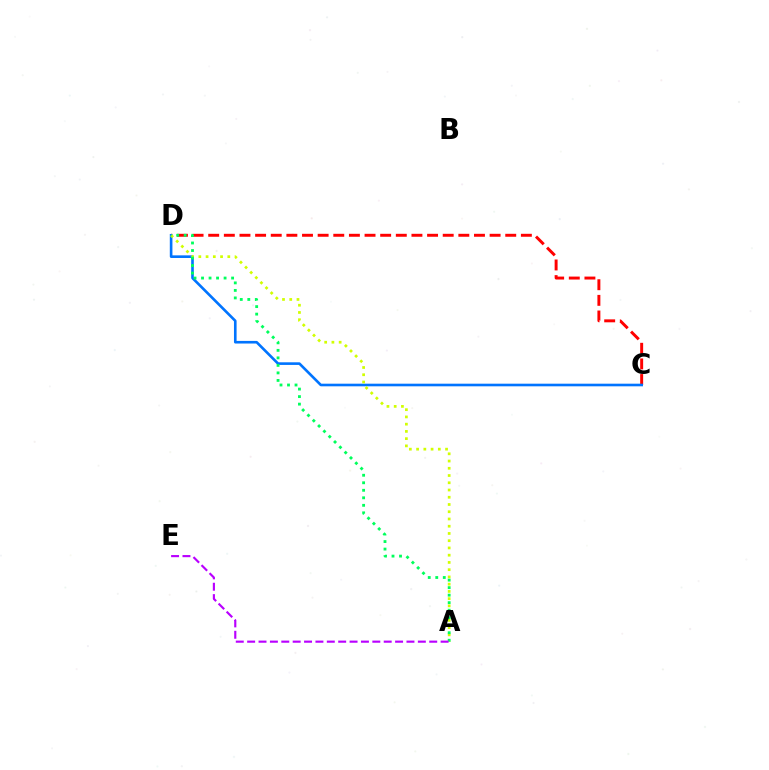{('C', 'D'): [{'color': '#ff0000', 'line_style': 'dashed', 'thickness': 2.12}, {'color': '#0074ff', 'line_style': 'solid', 'thickness': 1.89}], ('A', 'D'): [{'color': '#d1ff00', 'line_style': 'dotted', 'thickness': 1.97}, {'color': '#00ff5c', 'line_style': 'dotted', 'thickness': 2.04}], ('A', 'E'): [{'color': '#b900ff', 'line_style': 'dashed', 'thickness': 1.55}]}